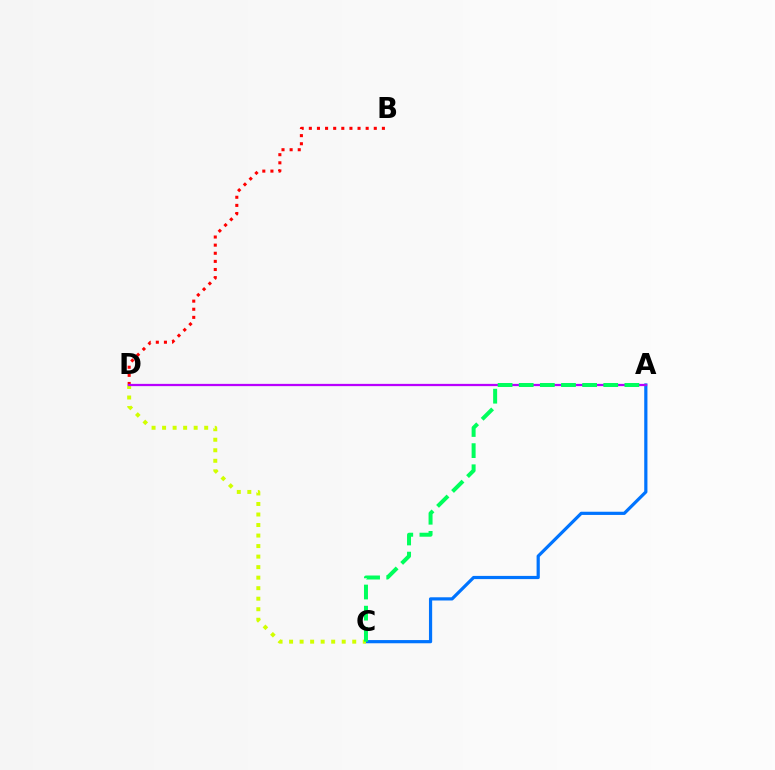{('A', 'C'): [{'color': '#0074ff', 'line_style': 'solid', 'thickness': 2.3}, {'color': '#00ff5c', 'line_style': 'dashed', 'thickness': 2.87}], ('C', 'D'): [{'color': '#d1ff00', 'line_style': 'dotted', 'thickness': 2.86}], ('B', 'D'): [{'color': '#ff0000', 'line_style': 'dotted', 'thickness': 2.21}], ('A', 'D'): [{'color': '#b900ff', 'line_style': 'solid', 'thickness': 1.63}]}